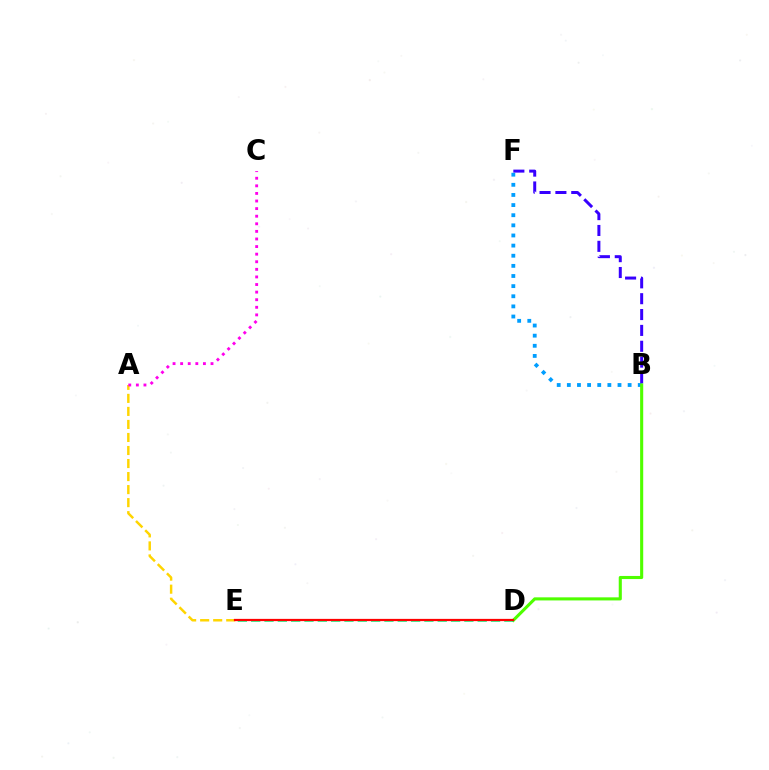{('A', 'E'): [{'color': '#ffd500', 'line_style': 'dashed', 'thickness': 1.77}], ('B', 'F'): [{'color': '#009eff', 'line_style': 'dotted', 'thickness': 2.75}, {'color': '#3700ff', 'line_style': 'dashed', 'thickness': 2.15}], ('B', 'D'): [{'color': '#4fff00', 'line_style': 'solid', 'thickness': 2.23}], ('D', 'E'): [{'color': '#00ff86', 'line_style': 'dashed', 'thickness': 1.81}, {'color': '#ff0000', 'line_style': 'solid', 'thickness': 1.62}], ('A', 'C'): [{'color': '#ff00ed', 'line_style': 'dotted', 'thickness': 2.06}]}